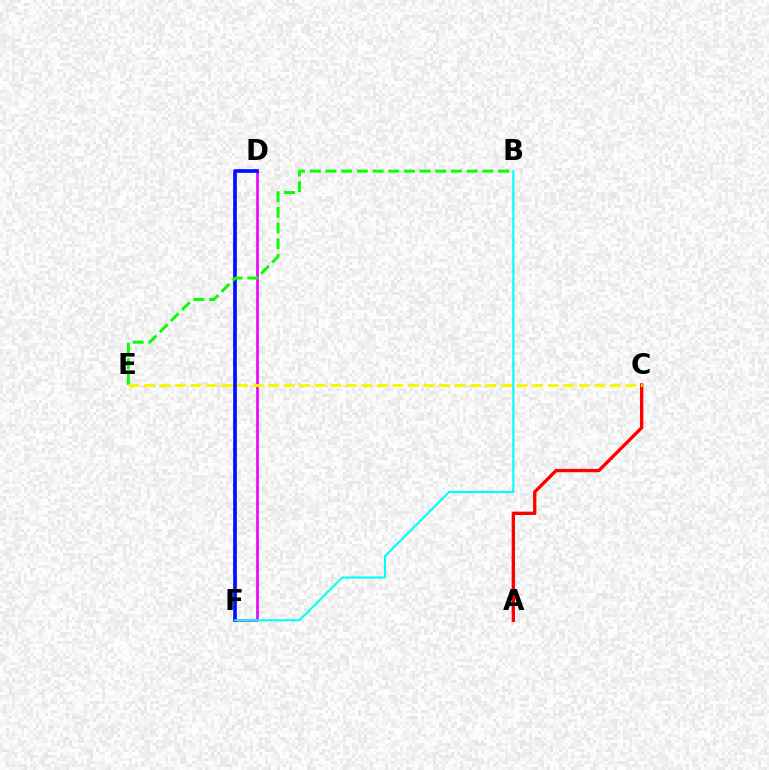{('A', 'C'): [{'color': '#ff0000', 'line_style': 'solid', 'thickness': 2.4}], ('D', 'F'): [{'color': '#ee00ff', 'line_style': 'solid', 'thickness': 1.9}, {'color': '#0010ff', 'line_style': 'solid', 'thickness': 2.66}], ('B', 'E'): [{'color': '#08ff00', 'line_style': 'dashed', 'thickness': 2.13}], ('B', 'F'): [{'color': '#00fff6', 'line_style': 'solid', 'thickness': 1.51}], ('C', 'E'): [{'color': '#fcf500', 'line_style': 'dashed', 'thickness': 2.11}]}